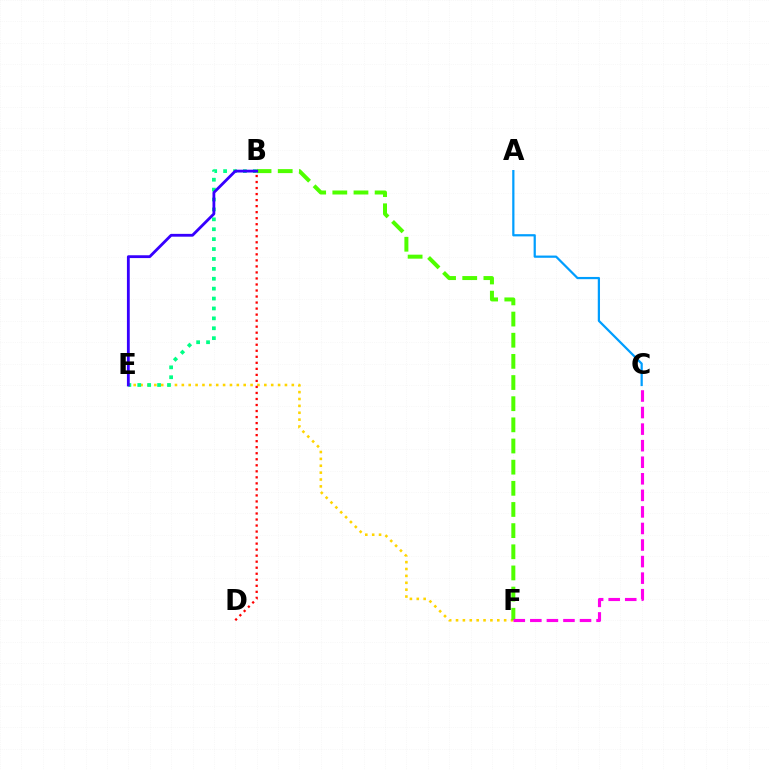{('E', 'F'): [{'color': '#ffd500', 'line_style': 'dotted', 'thickness': 1.87}], ('B', 'D'): [{'color': '#ff0000', 'line_style': 'dotted', 'thickness': 1.64}], ('B', 'F'): [{'color': '#4fff00', 'line_style': 'dashed', 'thickness': 2.87}], ('B', 'E'): [{'color': '#00ff86', 'line_style': 'dotted', 'thickness': 2.69}, {'color': '#3700ff', 'line_style': 'solid', 'thickness': 2.03}], ('A', 'C'): [{'color': '#009eff', 'line_style': 'solid', 'thickness': 1.6}], ('C', 'F'): [{'color': '#ff00ed', 'line_style': 'dashed', 'thickness': 2.25}]}